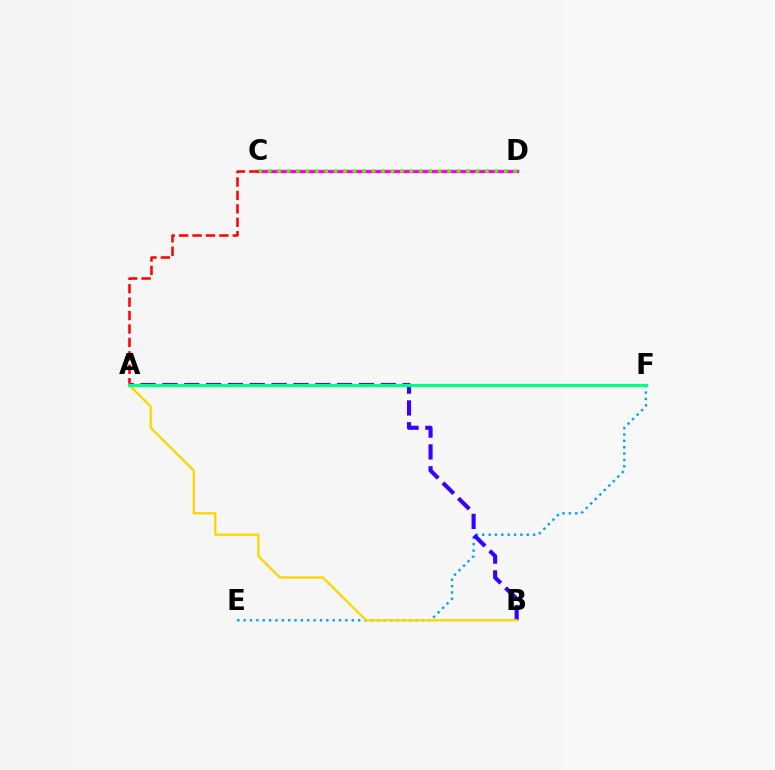{('C', 'D'): [{'color': '#ff00ed', 'line_style': 'solid', 'thickness': 2.39}, {'color': '#4fff00', 'line_style': 'dotted', 'thickness': 2.57}], ('E', 'F'): [{'color': '#009eff', 'line_style': 'dotted', 'thickness': 1.73}], ('A', 'B'): [{'color': '#3700ff', 'line_style': 'dashed', 'thickness': 2.97}, {'color': '#ffd500', 'line_style': 'solid', 'thickness': 1.65}], ('A', 'C'): [{'color': '#ff0000', 'line_style': 'dashed', 'thickness': 1.82}], ('A', 'F'): [{'color': '#00ff86', 'line_style': 'solid', 'thickness': 2.34}]}